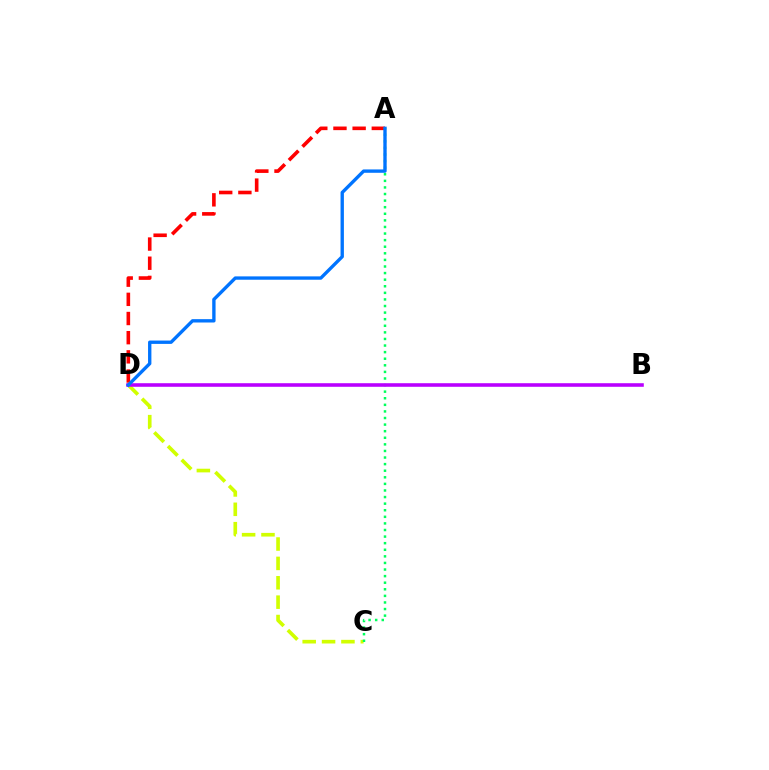{('A', 'D'): [{'color': '#ff0000', 'line_style': 'dashed', 'thickness': 2.6}, {'color': '#0074ff', 'line_style': 'solid', 'thickness': 2.41}], ('C', 'D'): [{'color': '#d1ff00', 'line_style': 'dashed', 'thickness': 2.63}], ('A', 'C'): [{'color': '#00ff5c', 'line_style': 'dotted', 'thickness': 1.79}], ('B', 'D'): [{'color': '#b900ff', 'line_style': 'solid', 'thickness': 2.58}]}